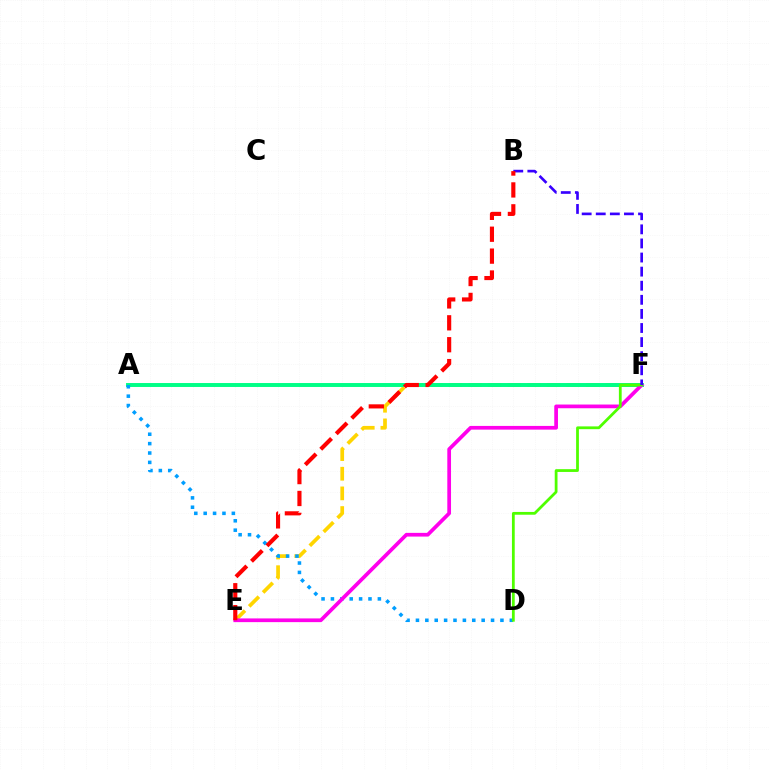{('E', 'F'): [{'color': '#ffd500', 'line_style': 'dashed', 'thickness': 2.67}, {'color': '#ff00ed', 'line_style': 'solid', 'thickness': 2.67}], ('A', 'F'): [{'color': '#00ff86', 'line_style': 'solid', 'thickness': 2.84}], ('A', 'D'): [{'color': '#009eff', 'line_style': 'dotted', 'thickness': 2.55}], ('D', 'F'): [{'color': '#4fff00', 'line_style': 'solid', 'thickness': 2.0}], ('B', 'F'): [{'color': '#3700ff', 'line_style': 'dashed', 'thickness': 1.91}], ('B', 'E'): [{'color': '#ff0000', 'line_style': 'dashed', 'thickness': 2.97}]}